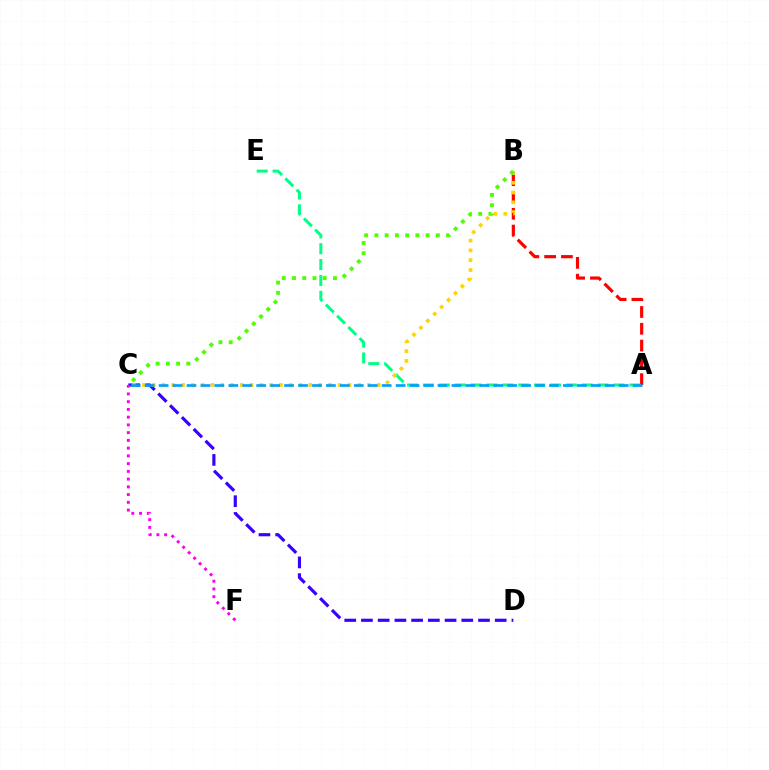{('A', 'B'): [{'color': '#ff0000', 'line_style': 'dashed', 'thickness': 2.28}], ('C', 'D'): [{'color': '#3700ff', 'line_style': 'dashed', 'thickness': 2.27}], ('A', 'E'): [{'color': '#00ff86', 'line_style': 'dashed', 'thickness': 2.16}], ('B', 'C'): [{'color': '#ffd500', 'line_style': 'dotted', 'thickness': 2.66}, {'color': '#4fff00', 'line_style': 'dotted', 'thickness': 2.78}], ('A', 'C'): [{'color': '#009eff', 'line_style': 'dashed', 'thickness': 1.89}], ('C', 'F'): [{'color': '#ff00ed', 'line_style': 'dotted', 'thickness': 2.1}]}